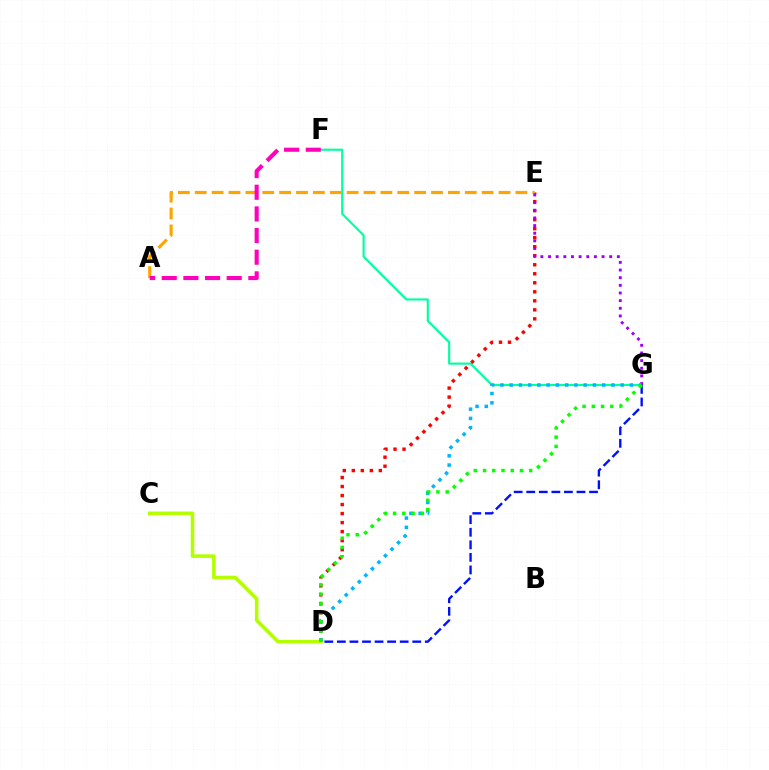{('F', 'G'): [{'color': '#00ff9d', 'line_style': 'solid', 'thickness': 1.53}], ('D', 'E'): [{'color': '#ff0000', 'line_style': 'dotted', 'thickness': 2.45}], ('A', 'E'): [{'color': '#ffa500', 'line_style': 'dashed', 'thickness': 2.29}], ('E', 'G'): [{'color': '#9b00ff', 'line_style': 'dotted', 'thickness': 2.08}], ('C', 'D'): [{'color': '#b3ff00', 'line_style': 'solid', 'thickness': 2.57}], ('D', 'G'): [{'color': '#00b5ff', 'line_style': 'dotted', 'thickness': 2.51}, {'color': '#0010ff', 'line_style': 'dashed', 'thickness': 1.71}, {'color': '#08ff00', 'line_style': 'dotted', 'thickness': 2.51}], ('A', 'F'): [{'color': '#ff00bd', 'line_style': 'dashed', 'thickness': 2.94}]}